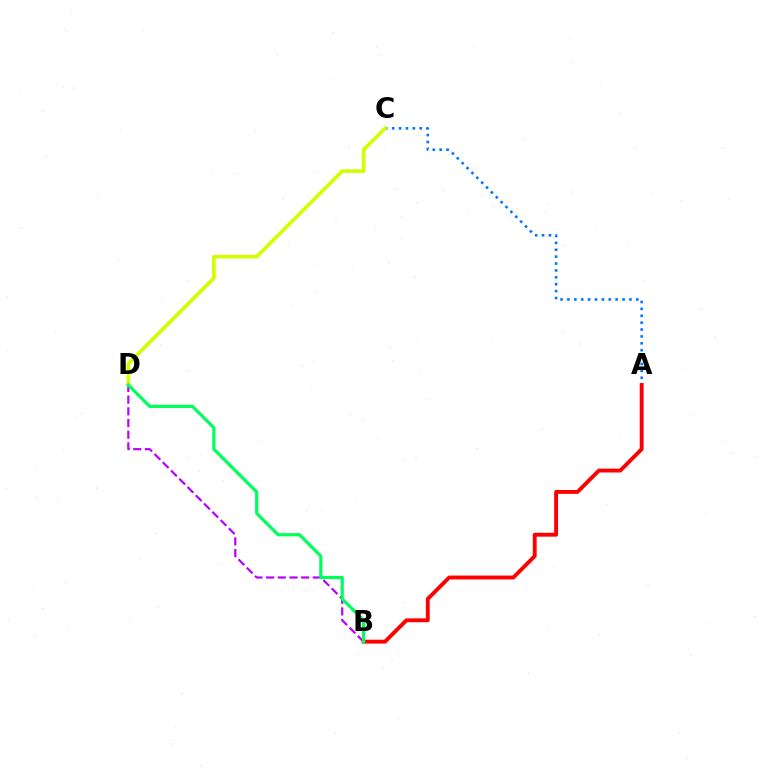{('A', 'C'): [{'color': '#0074ff', 'line_style': 'dotted', 'thickness': 1.87}], ('A', 'B'): [{'color': '#ff0000', 'line_style': 'solid', 'thickness': 2.79}], ('B', 'D'): [{'color': '#b900ff', 'line_style': 'dashed', 'thickness': 1.59}, {'color': '#00ff5c', 'line_style': 'solid', 'thickness': 2.29}], ('C', 'D'): [{'color': '#d1ff00', 'line_style': 'solid', 'thickness': 2.63}]}